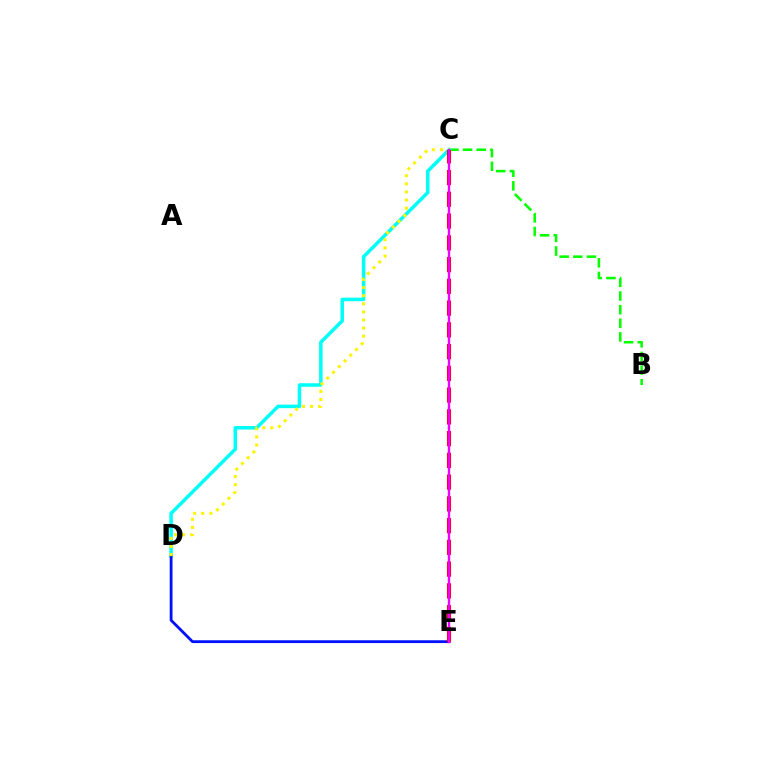{('B', 'C'): [{'color': '#08ff00', 'line_style': 'dashed', 'thickness': 1.85}], ('C', 'D'): [{'color': '#00fff6', 'line_style': 'solid', 'thickness': 2.53}, {'color': '#fcf500', 'line_style': 'dotted', 'thickness': 2.2}], ('D', 'E'): [{'color': '#0010ff', 'line_style': 'solid', 'thickness': 2.02}], ('C', 'E'): [{'color': '#ff0000', 'line_style': 'dashed', 'thickness': 2.96}, {'color': '#ee00ff', 'line_style': 'solid', 'thickness': 1.7}]}